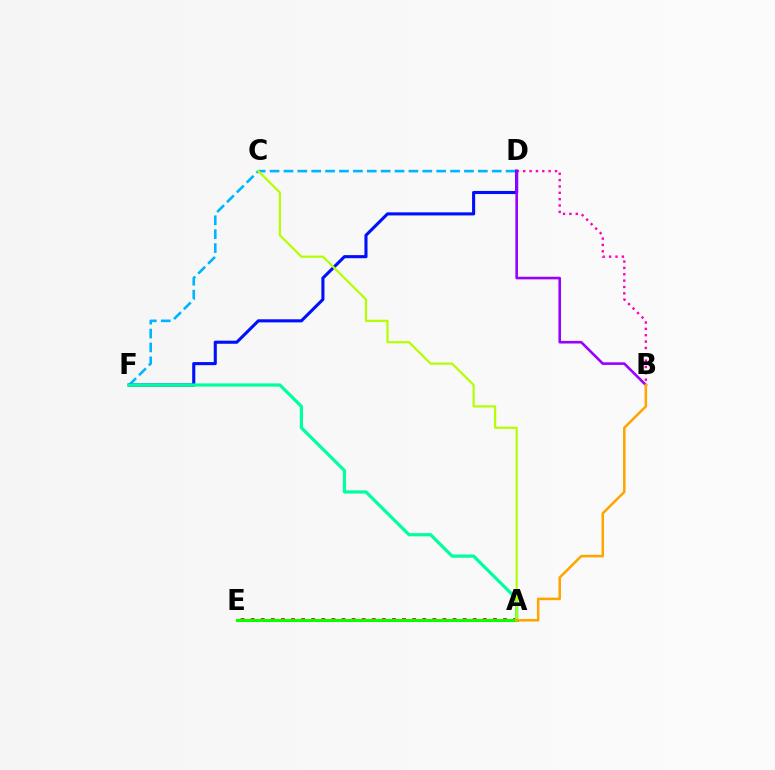{('D', 'F'): [{'color': '#00b5ff', 'line_style': 'dashed', 'thickness': 1.89}, {'color': '#0010ff', 'line_style': 'solid', 'thickness': 2.22}], ('B', 'D'): [{'color': '#ff00bd', 'line_style': 'dotted', 'thickness': 1.73}, {'color': '#9b00ff', 'line_style': 'solid', 'thickness': 1.88}], ('A', 'E'): [{'color': '#ff0000', 'line_style': 'dotted', 'thickness': 2.74}, {'color': '#08ff00', 'line_style': 'solid', 'thickness': 2.22}], ('A', 'F'): [{'color': '#00ff9d', 'line_style': 'solid', 'thickness': 2.31}], ('A', 'C'): [{'color': '#b3ff00', 'line_style': 'solid', 'thickness': 1.58}], ('A', 'B'): [{'color': '#ffa500', 'line_style': 'solid', 'thickness': 1.83}]}